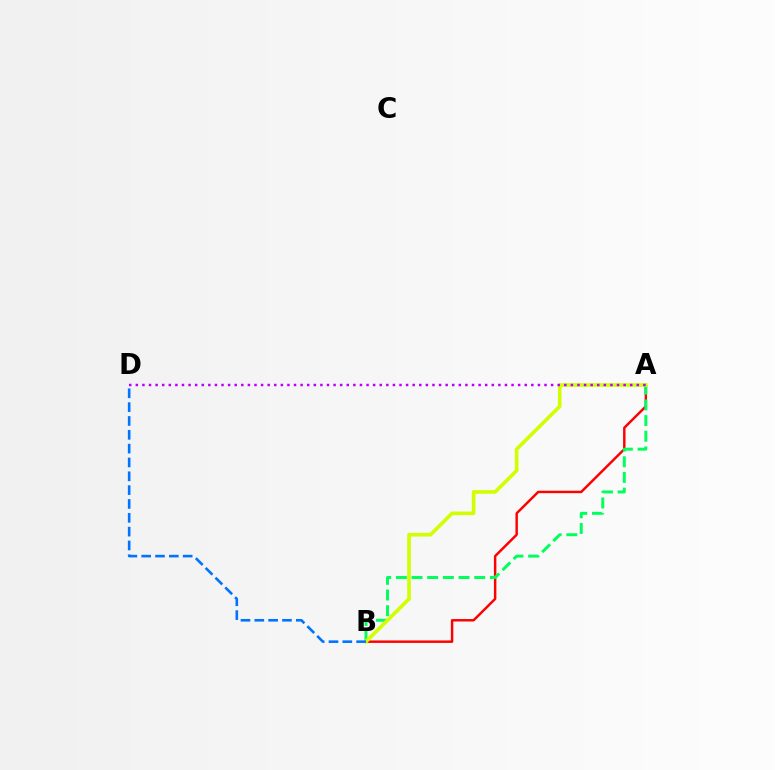{('A', 'B'): [{'color': '#ff0000', 'line_style': 'solid', 'thickness': 1.77}, {'color': '#00ff5c', 'line_style': 'dashed', 'thickness': 2.13}, {'color': '#d1ff00', 'line_style': 'solid', 'thickness': 2.6}], ('B', 'D'): [{'color': '#0074ff', 'line_style': 'dashed', 'thickness': 1.88}], ('A', 'D'): [{'color': '#b900ff', 'line_style': 'dotted', 'thickness': 1.79}]}